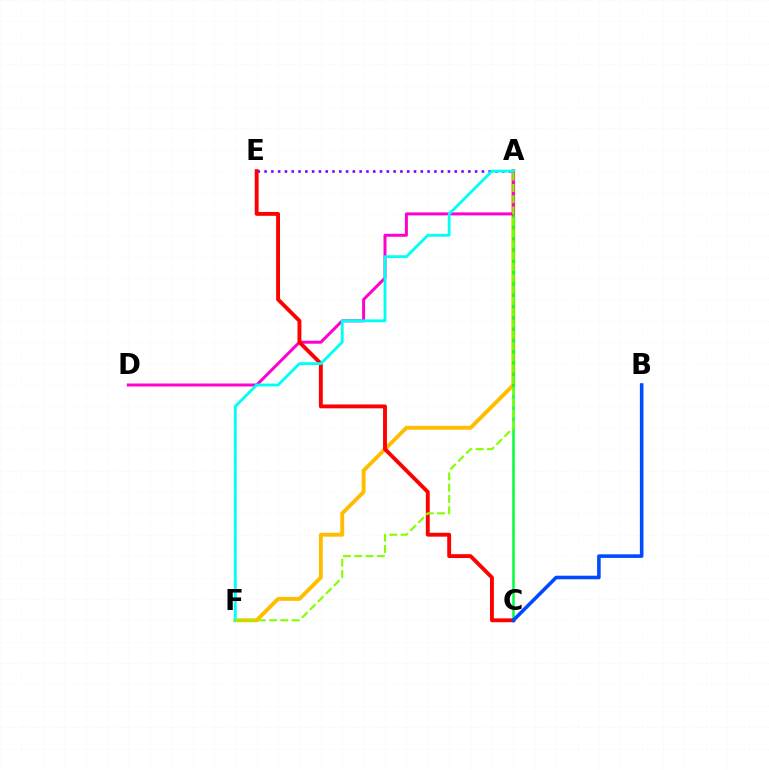{('A', 'F'): [{'color': '#ffbd00', 'line_style': 'solid', 'thickness': 2.79}, {'color': '#00fff6', 'line_style': 'solid', 'thickness': 2.06}, {'color': '#84ff00', 'line_style': 'dashed', 'thickness': 1.53}], ('A', 'E'): [{'color': '#7200ff', 'line_style': 'dotted', 'thickness': 1.85}], ('A', 'C'): [{'color': '#00ff39', 'line_style': 'solid', 'thickness': 1.81}], ('A', 'D'): [{'color': '#ff00cf', 'line_style': 'solid', 'thickness': 2.16}], ('C', 'E'): [{'color': '#ff0000', 'line_style': 'solid', 'thickness': 2.79}], ('B', 'C'): [{'color': '#004bff', 'line_style': 'solid', 'thickness': 2.58}]}